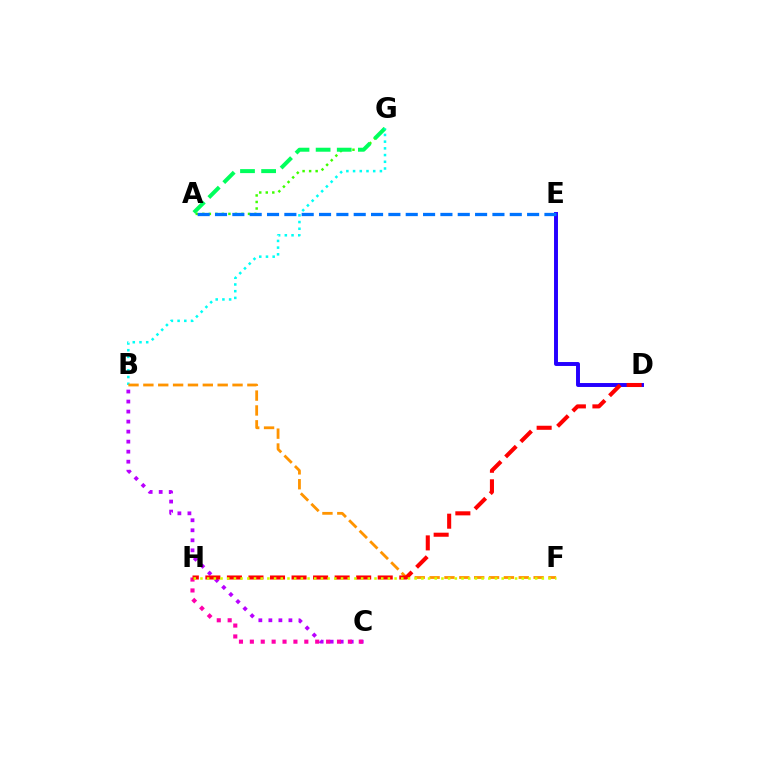{('A', 'G'): [{'color': '#3dff00', 'line_style': 'dotted', 'thickness': 1.77}, {'color': '#00ff5c', 'line_style': 'dashed', 'thickness': 2.87}], ('B', 'G'): [{'color': '#00fff6', 'line_style': 'dotted', 'thickness': 1.82}], ('B', 'C'): [{'color': '#b900ff', 'line_style': 'dotted', 'thickness': 2.72}], ('C', 'H'): [{'color': '#ff00ac', 'line_style': 'dotted', 'thickness': 2.96}], ('D', 'E'): [{'color': '#2500ff', 'line_style': 'solid', 'thickness': 2.84}], ('A', 'E'): [{'color': '#0074ff', 'line_style': 'dashed', 'thickness': 2.36}], ('B', 'F'): [{'color': '#ff9400', 'line_style': 'dashed', 'thickness': 2.02}], ('D', 'H'): [{'color': '#ff0000', 'line_style': 'dashed', 'thickness': 2.93}], ('F', 'H'): [{'color': '#d1ff00', 'line_style': 'dotted', 'thickness': 1.82}]}